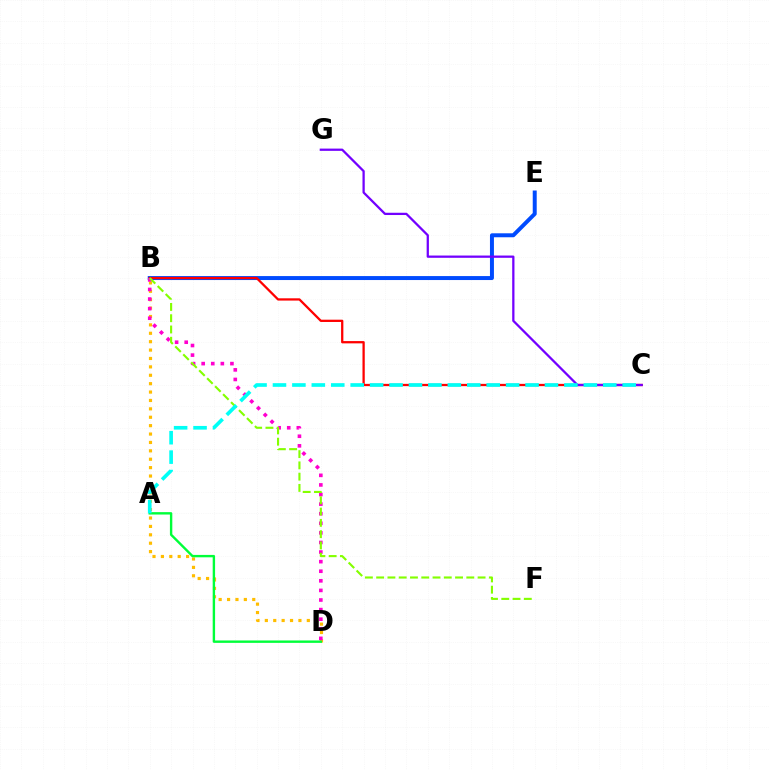{('B', 'D'): [{'color': '#ffbd00', 'line_style': 'dotted', 'thickness': 2.28}, {'color': '#ff00cf', 'line_style': 'dotted', 'thickness': 2.61}], ('A', 'D'): [{'color': '#00ff39', 'line_style': 'solid', 'thickness': 1.73}], ('B', 'E'): [{'color': '#004bff', 'line_style': 'solid', 'thickness': 2.86}], ('B', 'C'): [{'color': '#ff0000', 'line_style': 'solid', 'thickness': 1.64}], ('C', 'G'): [{'color': '#7200ff', 'line_style': 'solid', 'thickness': 1.63}], ('B', 'F'): [{'color': '#84ff00', 'line_style': 'dashed', 'thickness': 1.53}], ('A', 'C'): [{'color': '#00fff6', 'line_style': 'dashed', 'thickness': 2.64}]}